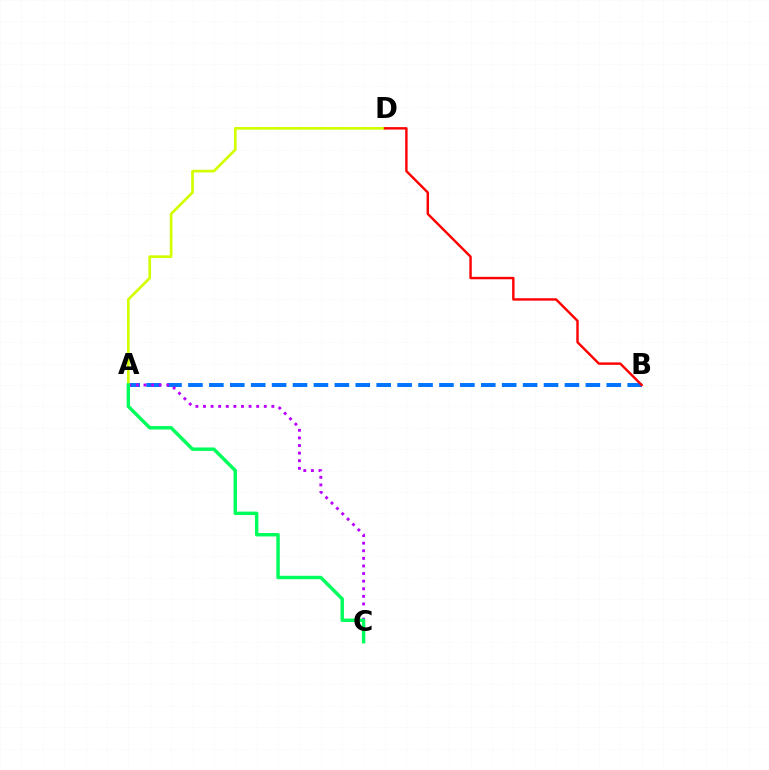{('A', 'B'): [{'color': '#0074ff', 'line_style': 'dashed', 'thickness': 2.84}], ('A', 'C'): [{'color': '#b900ff', 'line_style': 'dotted', 'thickness': 2.06}, {'color': '#00ff5c', 'line_style': 'solid', 'thickness': 2.47}], ('A', 'D'): [{'color': '#d1ff00', 'line_style': 'solid', 'thickness': 1.93}], ('B', 'D'): [{'color': '#ff0000', 'line_style': 'solid', 'thickness': 1.74}]}